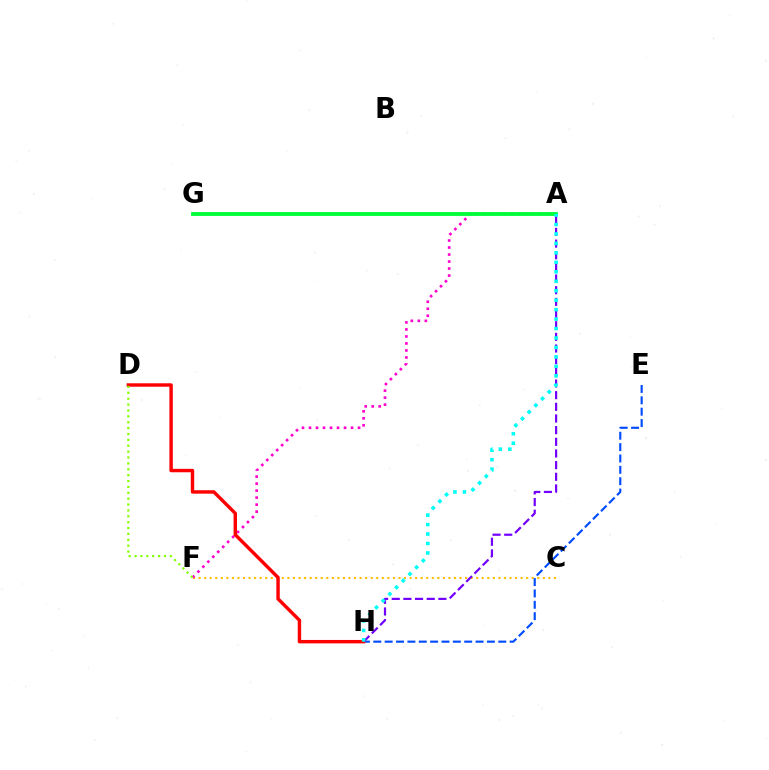{('C', 'F'): [{'color': '#ffbd00', 'line_style': 'dotted', 'thickness': 1.51}], ('A', 'F'): [{'color': '#ff00cf', 'line_style': 'dotted', 'thickness': 1.9}], ('E', 'H'): [{'color': '#004bff', 'line_style': 'dashed', 'thickness': 1.54}], ('D', 'H'): [{'color': '#ff0000', 'line_style': 'solid', 'thickness': 2.47}], ('A', 'G'): [{'color': '#00ff39', 'line_style': 'solid', 'thickness': 2.76}], ('A', 'H'): [{'color': '#7200ff', 'line_style': 'dashed', 'thickness': 1.58}, {'color': '#00fff6', 'line_style': 'dotted', 'thickness': 2.57}], ('D', 'F'): [{'color': '#84ff00', 'line_style': 'dotted', 'thickness': 1.6}]}